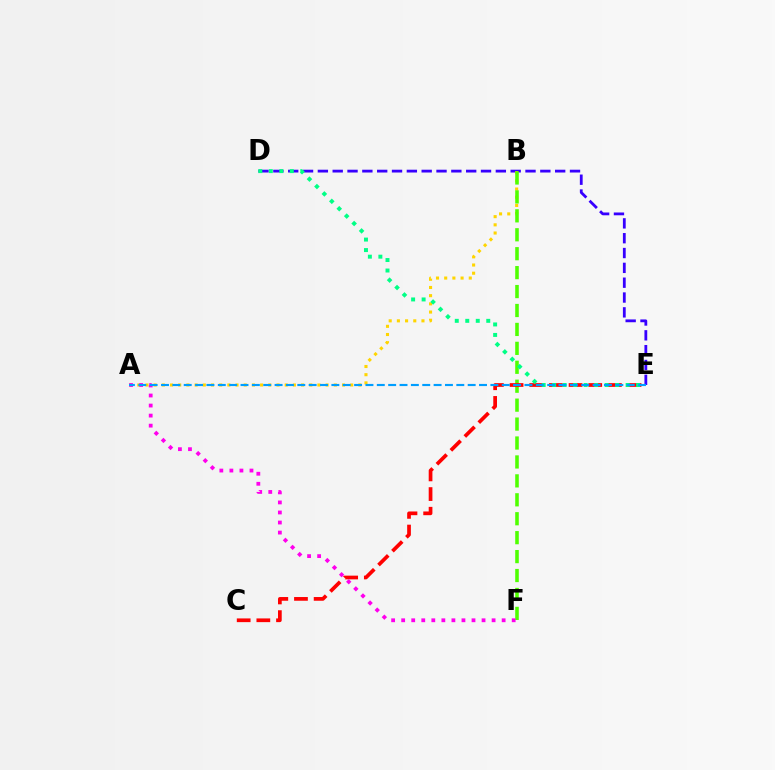{('D', 'E'): [{'color': '#3700ff', 'line_style': 'dashed', 'thickness': 2.01}, {'color': '#00ff86', 'line_style': 'dotted', 'thickness': 2.85}], ('A', 'B'): [{'color': '#ffd500', 'line_style': 'dotted', 'thickness': 2.23}], ('B', 'F'): [{'color': '#4fff00', 'line_style': 'dashed', 'thickness': 2.57}], ('C', 'E'): [{'color': '#ff0000', 'line_style': 'dashed', 'thickness': 2.67}], ('A', 'F'): [{'color': '#ff00ed', 'line_style': 'dotted', 'thickness': 2.73}], ('A', 'E'): [{'color': '#009eff', 'line_style': 'dashed', 'thickness': 1.54}]}